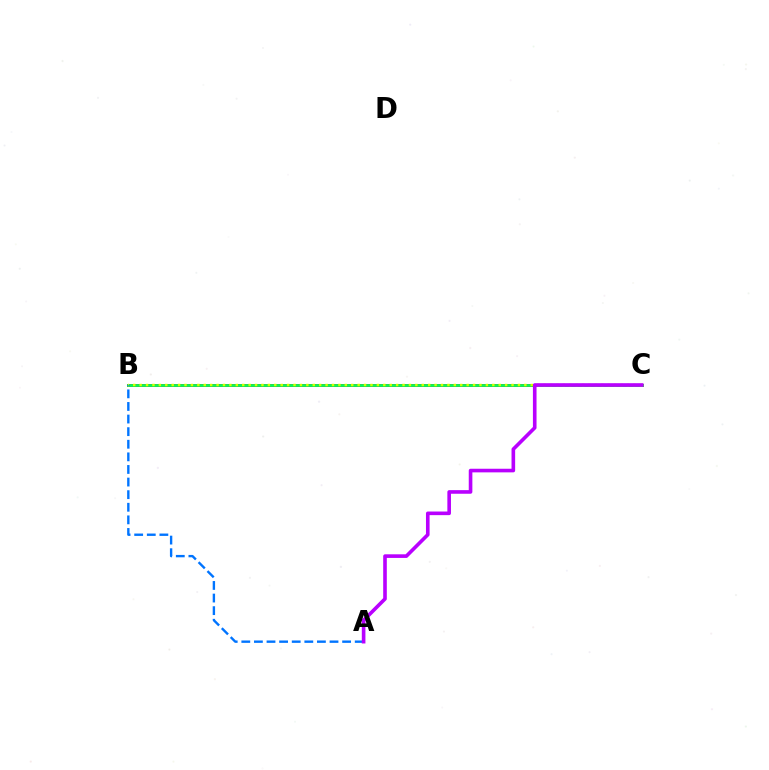{('B', 'C'): [{'color': '#ff0000', 'line_style': 'solid', 'thickness': 2.09}, {'color': '#00ff5c', 'line_style': 'solid', 'thickness': 1.95}, {'color': '#d1ff00', 'line_style': 'dotted', 'thickness': 1.74}], ('A', 'B'): [{'color': '#0074ff', 'line_style': 'dashed', 'thickness': 1.71}], ('A', 'C'): [{'color': '#b900ff', 'line_style': 'solid', 'thickness': 2.61}]}